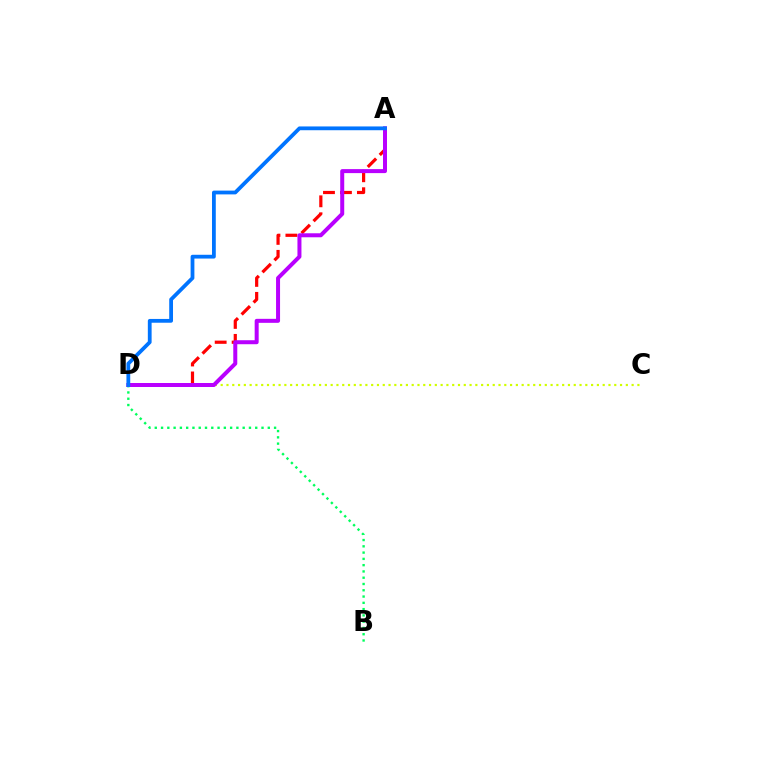{('A', 'D'): [{'color': '#ff0000', 'line_style': 'dashed', 'thickness': 2.3}, {'color': '#b900ff', 'line_style': 'solid', 'thickness': 2.88}, {'color': '#0074ff', 'line_style': 'solid', 'thickness': 2.73}], ('B', 'D'): [{'color': '#00ff5c', 'line_style': 'dotted', 'thickness': 1.71}], ('C', 'D'): [{'color': '#d1ff00', 'line_style': 'dotted', 'thickness': 1.57}]}